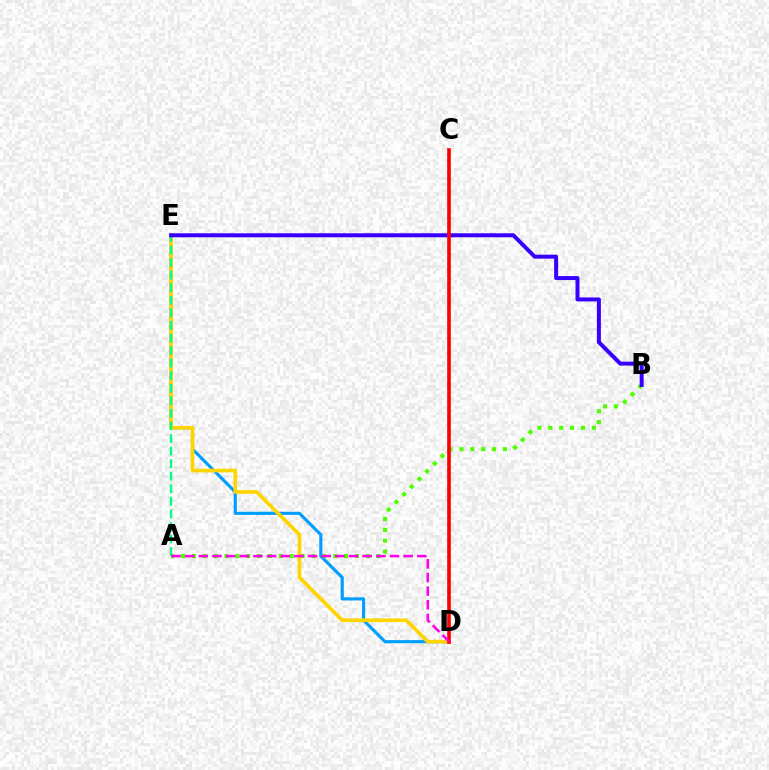{('D', 'E'): [{'color': '#009eff', 'line_style': 'solid', 'thickness': 2.25}, {'color': '#ffd500', 'line_style': 'solid', 'thickness': 2.65}], ('A', 'B'): [{'color': '#4fff00', 'line_style': 'dotted', 'thickness': 2.95}], ('A', 'E'): [{'color': '#00ff86', 'line_style': 'dashed', 'thickness': 1.71}], ('B', 'E'): [{'color': '#3700ff', 'line_style': 'solid', 'thickness': 2.87}], ('C', 'D'): [{'color': '#ff0000', 'line_style': 'solid', 'thickness': 2.62}], ('A', 'D'): [{'color': '#ff00ed', 'line_style': 'dashed', 'thickness': 1.86}]}